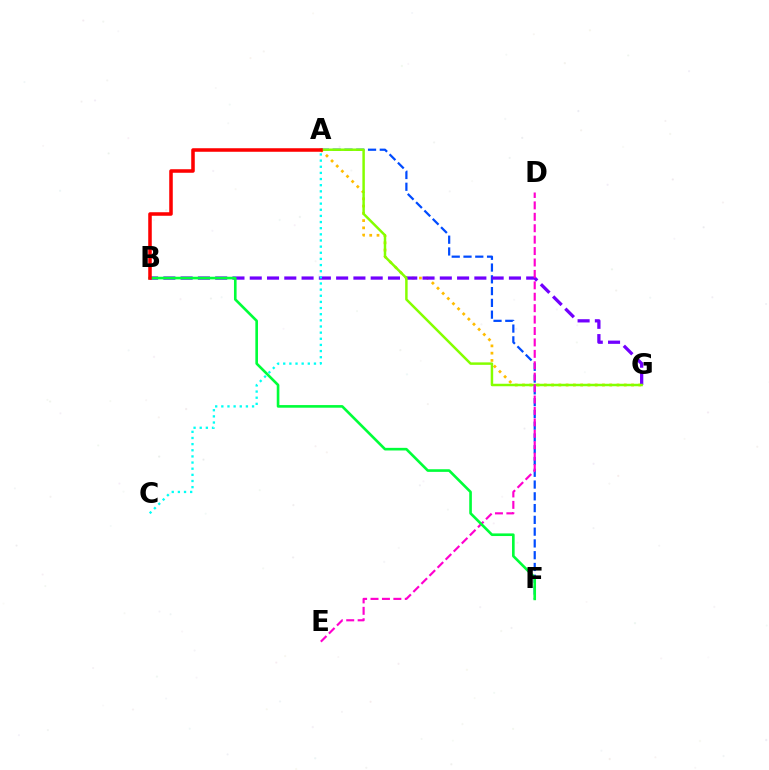{('A', 'F'): [{'color': '#004bff', 'line_style': 'dashed', 'thickness': 1.6}], ('A', 'G'): [{'color': '#ffbd00', 'line_style': 'dotted', 'thickness': 1.97}, {'color': '#84ff00', 'line_style': 'solid', 'thickness': 1.79}], ('B', 'G'): [{'color': '#7200ff', 'line_style': 'dashed', 'thickness': 2.35}], ('D', 'E'): [{'color': '#ff00cf', 'line_style': 'dashed', 'thickness': 1.55}], ('A', 'C'): [{'color': '#00fff6', 'line_style': 'dotted', 'thickness': 1.67}], ('B', 'F'): [{'color': '#00ff39', 'line_style': 'solid', 'thickness': 1.89}], ('A', 'B'): [{'color': '#ff0000', 'line_style': 'solid', 'thickness': 2.55}]}